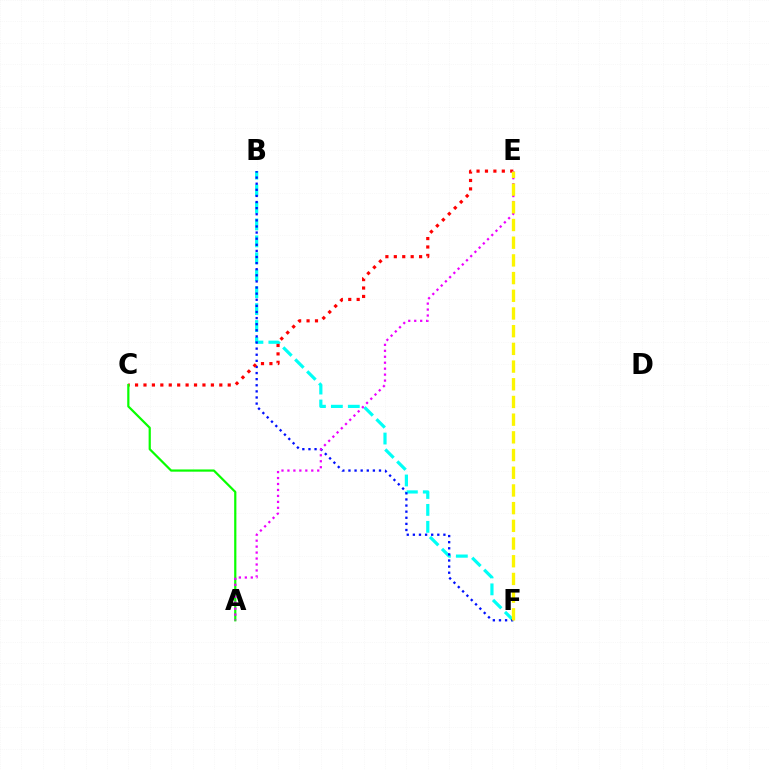{('B', 'F'): [{'color': '#00fff6', 'line_style': 'dashed', 'thickness': 2.3}, {'color': '#0010ff', 'line_style': 'dotted', 'thickness': 1.66}], ('C', 'E'): [{'color': '#ff0000', 'line_style': 'dotted', 'thickness': 2.29}], ('A', 'C'): [{'color': '#08ff00', 'line_style': 'solid', 'thickness': 1.59}], ('A', 'E'): [{'color': '#ee00ff', 'line_style': 'dotted', 'thickness': 1.62}], ('E', 'F'): [{'color': '#fcf500', 'line_style': 'dashed', 'thickness': 2.4}]}